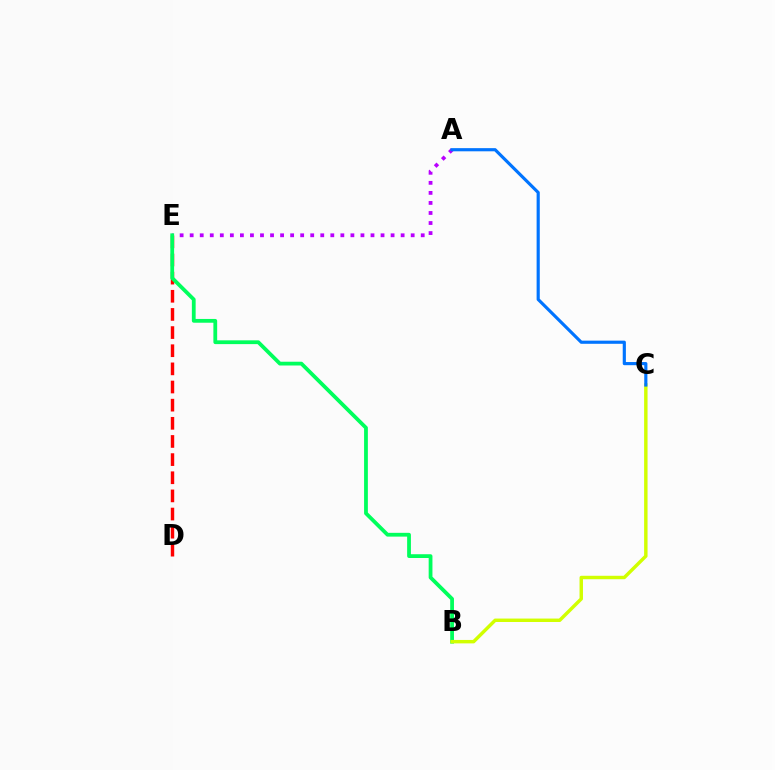{('D', 'E'): [{'color': '#ff0000', 'line_style': 'dashed', 'thickness': 2.47}], ('A', 'E'): [{'color': '#b900ff', 'line_style': 'dotted', 'thickness': 2.73}], ('B', 'E'): [{'color': '#00ff5c', 'line_style': 'solid', 'thickness': 2.72}], ('B', 'C'): [{'color': '#d1ff00', 'line_style': 'solid', 'thickness': 2.47}], ('A', 'C'): [{'color': '#0074ff', 'line_style': 'solid', 'thickness': 2.27}]}